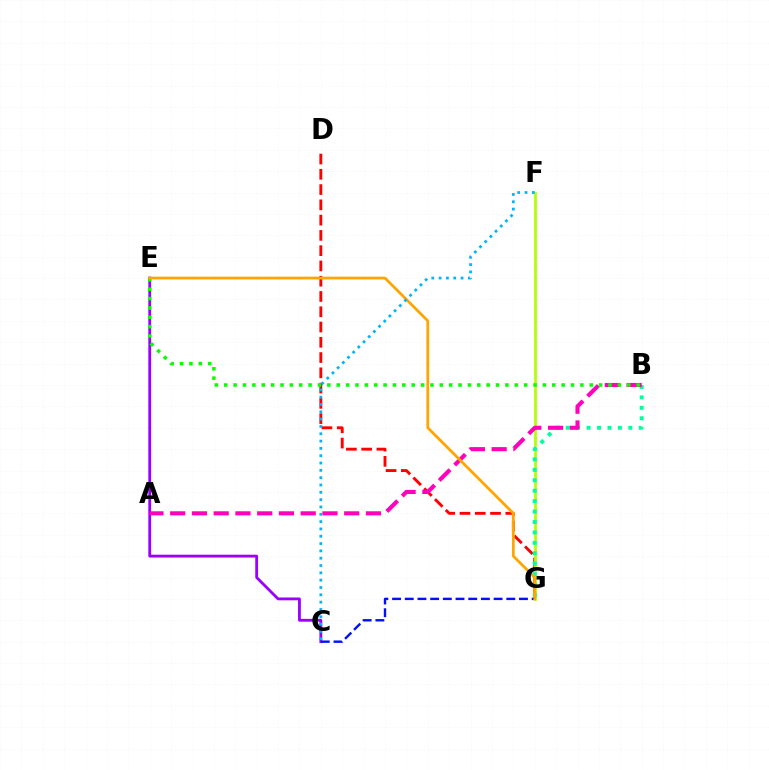{('C', 'E'): [{'color': '#9b00ff', 'line_style': 'solid', 'thickness': 2.03}], ('D', 'G'): [{'color': '#ff0000', 'line_style': 'dashed', 'thickness': 2.07}], ('F', 'G'): [{'color': '#b3ff00', 'line_style': 'solid', 'thickness': 1.97}], ('B', 'G'): [{'color': '#00ff9d', 'line_style': 'dotted', 'thickness': 2.83}], ('A', 'B'): [{'color': '#ff00bd', 'line_style': 'dashed', 'thickness': 2.96}], ('C', 'G'): [{'color': '#0010ff', 'line_style': 'dashed', 'thickness': 1.72}], ('B', 'E'): [{'color': '#08ff00', 'line_style': 'dotted', 'thickness': 2.55}], ('E', 'G'): [{'color': '#ffa500', 'line_style': 'solid', 'thickness': 1.99}], ('C', 'F'): [{'color': '#00b5ff', 'line_style': 'dotted', 'thickness': 1.99}]}